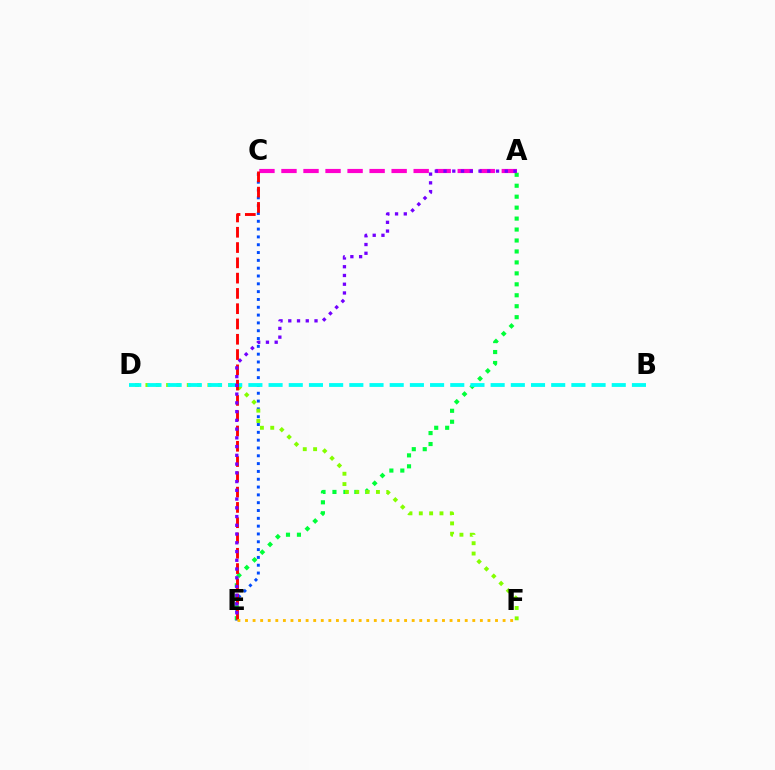{('C', 'E'): [{'color': '#004bff', 'line_style': 'dotted', 'thickness': 2.12}, {'color': '#ff0000', 'line_style': 'dashed', 'thickness': 2.08}], ('A', 'E'): [{'color': '#00ff39', 'line_style': 'dotted', 'thickness': 2.98}, {'color': '#7200ff', 'line_style': 'dotted', 'thickness': 2.38}], ('A', 'C'): [{'color': '#ff00cf', 'line_style': 'dashed', 'thickness': 2.99}], ('D', 'F'): [{'color': '#84ff00', 'line_style': 'dotted', 'thickness': 2.81}], ('B', 'D'): [{'color': '#00fff6', 'line_style': 'dashed', 'thickness': 2.74}], ('E', 'F'): [{'color': '#ffbd00', 'line_style': 'dotted', 'thickness': 2.06}]}